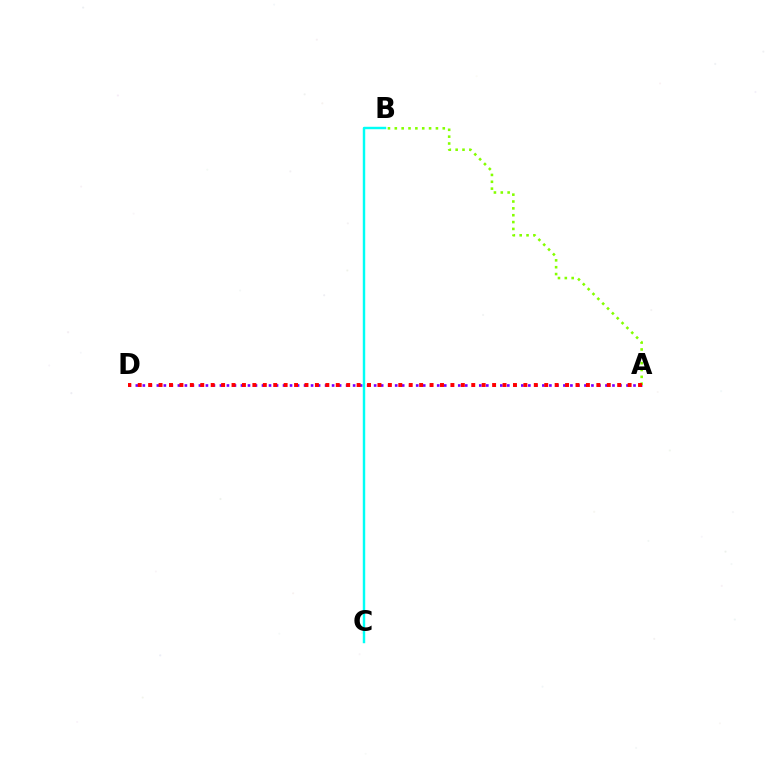{('A', 'D'): [{'color': '#7200ff', 'line_style': 'dotted', 'thickness': 1.9}, {'color': '#ff0000', 'line_style': 'dotted', 'thickness': 2.83}], ('A', 'B'): [{'color': '#84ff00', 'line_style': 'dotted', 'thickness': 1.86}], ('B', 'C'): [{'color': '#00fff6', 'line_style': 'solid', 'thickness': 1.76}]}